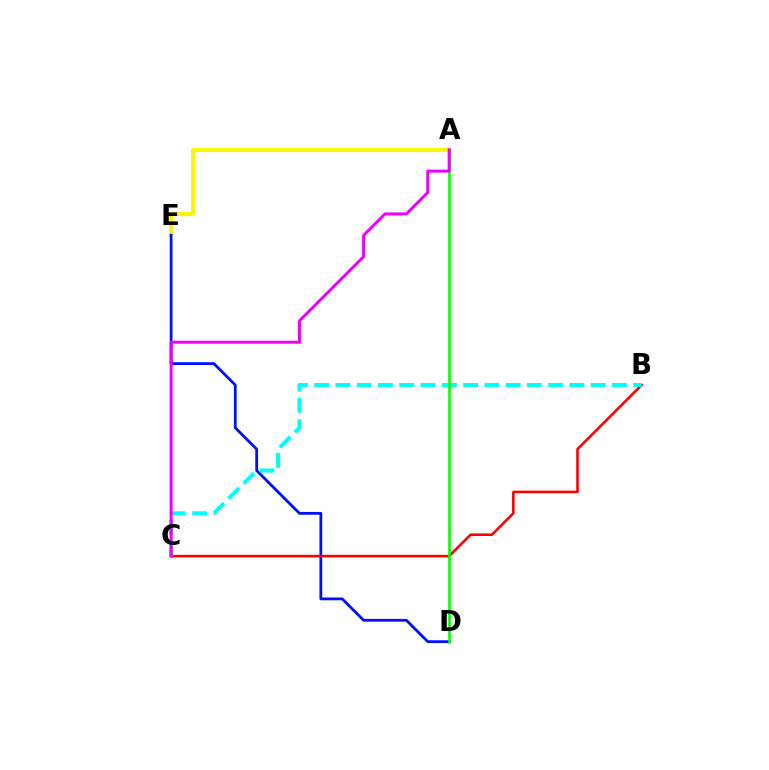{('A', 'E'): [{'color': '#fcf500', 'line_style': 'solid', 'thickness': 2.82}], ('D', 'E'): [{'color': '#0010ff', 'line_style': 'solid', 'thickness': 2.01}], ('B', 'C'): [{'color': '#ff0000', 'line_style': 'solid', 'thickness': 1.86}, {'color': '#00fff6', 'line_style': 'dashed', 'thickness': 2.89}], ('A', 'D'): [{'color': '#08ff00', 'line_style': 'solid', 'thickness': 1.94}], ('A', 'C'): [{'color': '#ee00ff', 'line_style': 'solid', 'thickness': 2.16}]}